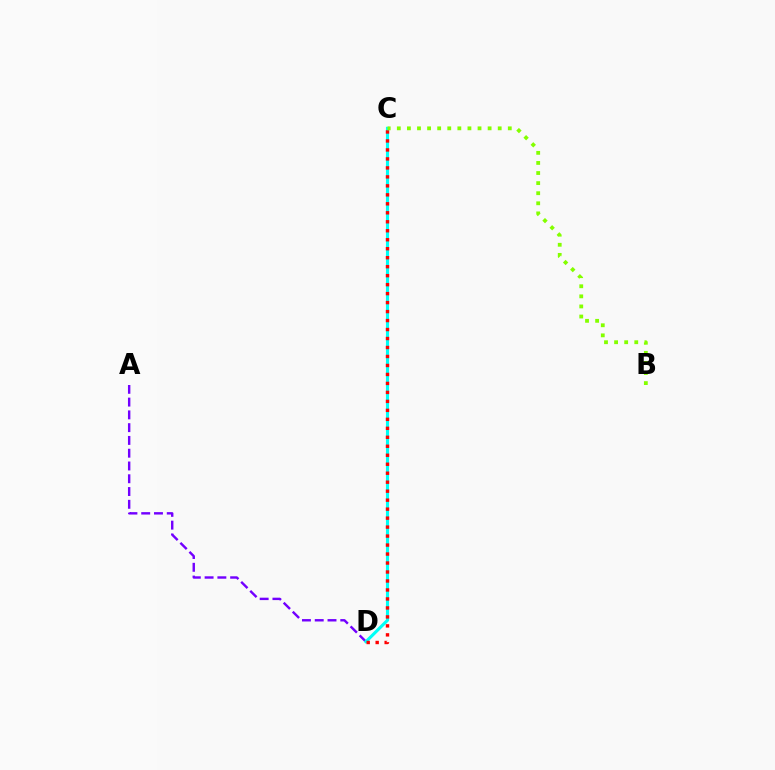{('A', 'D'): [{'color': '#7200ff', 'line_style': 'dashed', 'thickness': 1.74}], ('C', 'D'): [{'color': '#00fff6', 'line_style': 'solid', 'thickness': 2.23}, {'color': '#ff0000', 'line_style': 'dotted', 'thickness': 2.44}], ('B', 'C'): [{'color': '#84ff00', 'line_style': 'dotted', 'thickness': 2.74}]}